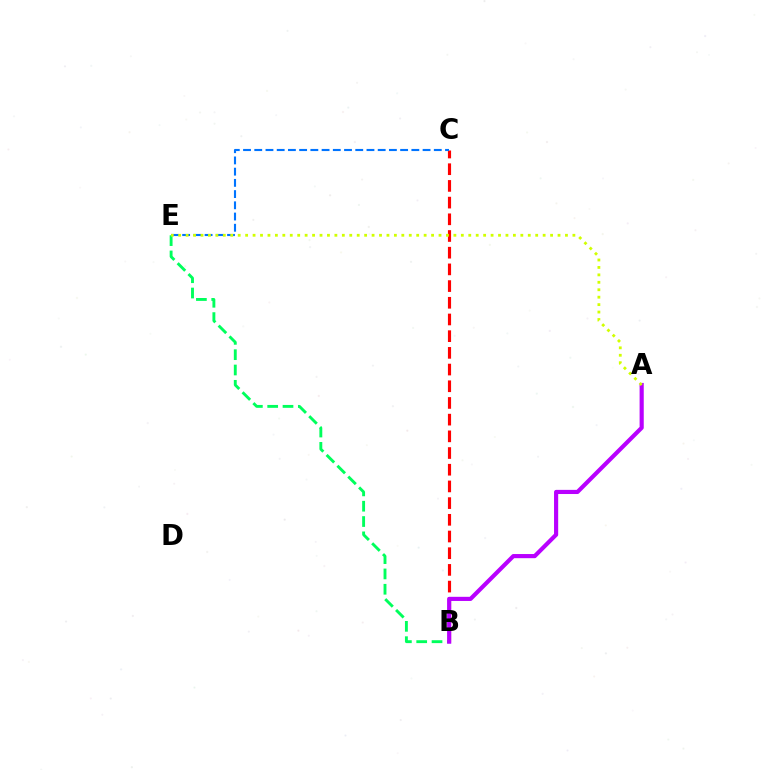{('B', 'C'): [{'color': '#ff0000', 'line_style': 'dashed', 'thickness': 2.27}], ('C', 'E'): [{'color': '#0074ff', 'line_style': 'dashed', 'thickness': 1.52}], ('B', 'E'): [{'color': '#00ff5c', 'line_style': 'dashed', 'thickness': 2.08}], ('A', 'B'): [{'color': '#b900ff', 'line_style': 'solid', 'thickness': 2.99}], ('A', 'E'): [{'color': '#d1ff00', 'line_style': 'dotted', 'thickness': 2.02}]}